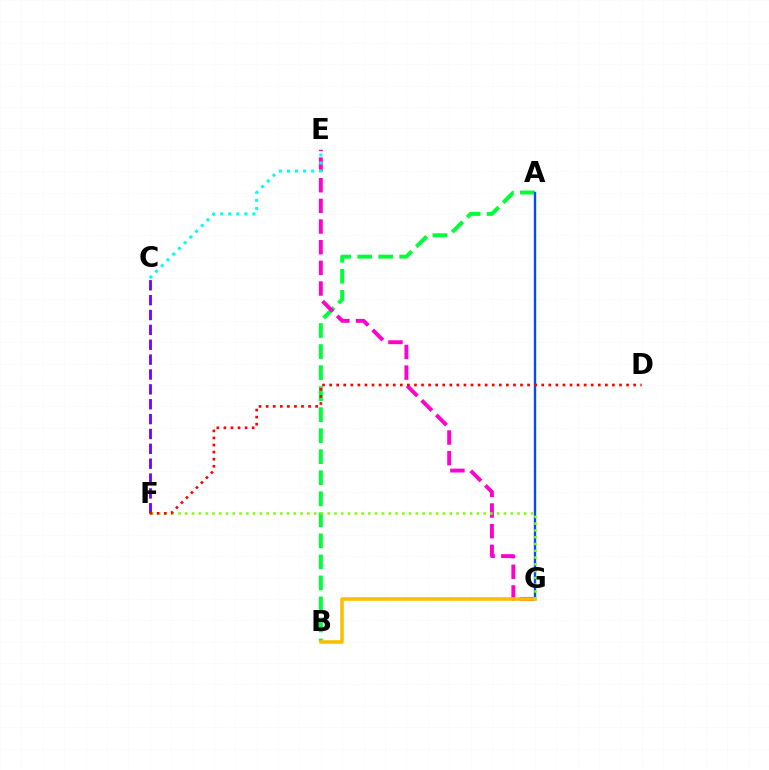{('A', 'B'): [{'color': '#00ff39', 'line_style': 'dashed', 'thickness': 2.86}], ('C', 'F'): [{'color': '#7200ff', 'line_style': 'dashed', 'thickness': 2.02}], ('A', 'G'): [{'color': '#004bff', 'line_style': 'solid', 'thickness': 1.7}], ('E', 'G'): [{'color': '#ff00cf', 'line_style': 'dashed', 'thickness': 2.81}], ('C', 'E'): [{'color': '#00fff6', 'line_style': 'dotted', 'thickness': 2.2}], ('B', 'G'): [{'color': '#ffbd00', 'line_style': 'solid', 'thickness': 2.57}], ('F', 'G'): [{'color': '#84ff00', 'line_style': 'dotted', 'thickness': 1.84}], ('D', 'F'): [{'color': '#ff0000', 'line_style': 'dotted', 'thickness': 1.92}]}